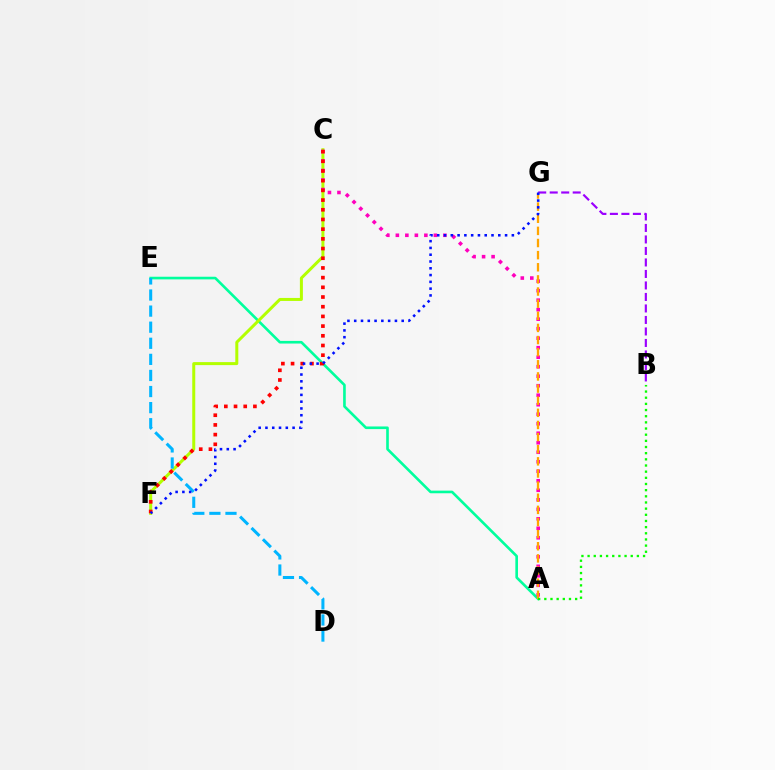{('A', 'E'): [{'color': '#00ff9d', 'line_style': 'solid', 'thickness': 1.89}], ('C', 'F'): [{'color': '#b3ff00', 'line_style': 'solid', 'thickness': 2.16}, {'color': '#ff0000', 'line_style': 'dotted', 'thickness': 2.63}], ('A', 'C'): [{'color': '#ff00bd', 'line_style': 'dotted', 'thickness': 2.58}], ('A', 'G'): [{'color': '#ffa500', 'line_style': 'dashed', 'thickness': 1.65}], ('D', 'E'): [{'color': '#00b5ff', 'line_style': 'dashed', 'thickness': 2.19}], ('A', 'B'): [{'color': '#08ff00', 'line_style': 'dotted', 'thickness': 1.67}], ('B', 'G'): [{'color': '#9b00ff', 'line_style': 'dashed', 'thickness': 1.56}], ('F', 'G'): [{'color': '#0010ff', 'line_style': 'dotted', 'thickness': 1.84}]}